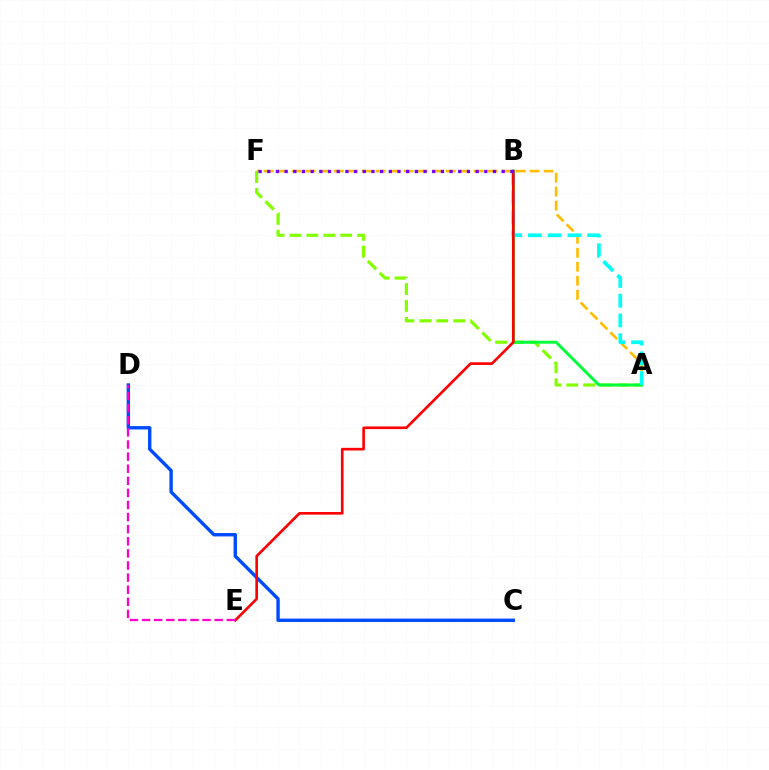{('C', 'D'): [{'color': '#004bff', 'line_style': 'solid', 'thickness': 2.44}], ('A', 'F'): [{'color': '#ffbd00', 'line_style': 'dashed', 'thickness': 1.9}, {'color': '#84ff00', 'line_style': 'dashed', 'thickness': 2.3}], ('A', 'B'): [{'color': '#00ff39', 'line_style': 'solid', 'thickness': 2.12}, {'color': '#00fff6', 'line_style': 'dashed', 'thickness': 2.68}], ('B', 'E'): [{'color': '#ff0000', 'line_style': 'solid', 'thickness': 1.9}], ('D', 'E'): [{'color': '#ff00cf', 'line_style': 'dashed', 'thickness': 1.64}], ('B', 'F'): [{'color': '#7200ff', 'line_style': 'dotted', 'thickness': 2.36}]}